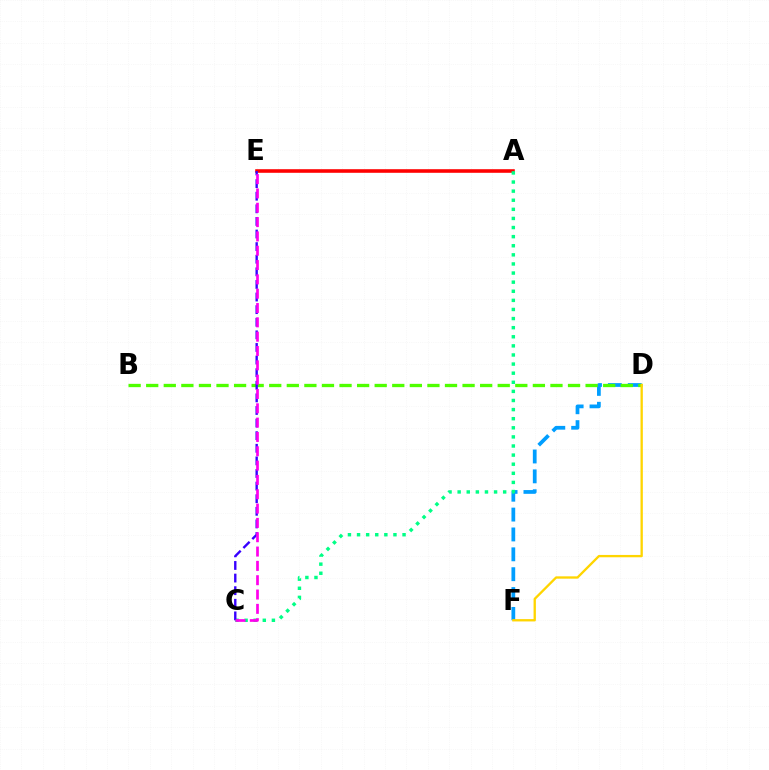{('D', 'F'): [{'color': '#009eff', 'line_style': 'dashed', 'thickness': 2.7}, {'color': '#ffd500', 'line_style': 'solid', 'thickness': 1.68}], ('B', 'D'): [{'color': '#4fff00', 'line_style': 'dashed', 'thickness': 2.39}], ('A', 'E'): [{'color': '#ff0000', 'line_style': 'solid', 'thickness': 2.58}], ('A', 'C'): [{'color': '#00ff86', 'line_style': 'dotted', 'thickness': 2.47}], ('C', 'E'): [{'color': '#3700ff', 'line_style': 'dashed', 'thickness': 1.71}, {'color': '#ff00ed', 'line_style': 'dashed', 'thickness': 1.95}]}